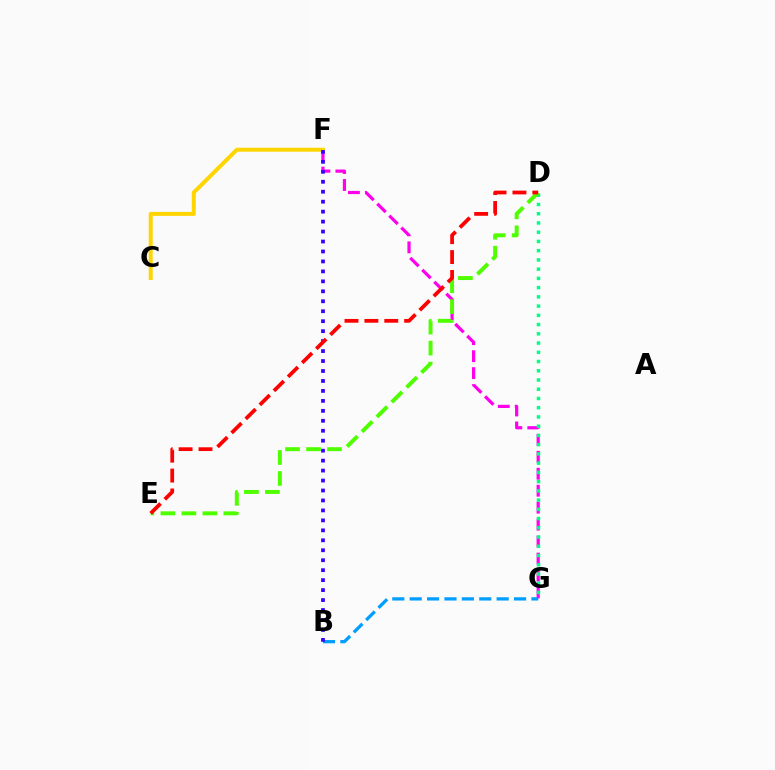{('F', 'G'): [{'color': '#ff00ed', 'line_style': 'dashed', 'thickness': 2.3}], ('B', 'G'): [{'color': '#009eff', 'line_style': 'dashed', 'thickness': 2.36}], ('D', 'G'): [{'color': '#00ff86', 'line_style': 'dotted', 'thickness': 2.51}], ('D', 'E'): [{'color': '#4fff00', 'line_style': 'dashed', 'thickness': 2.85}, {'color': '#ff0000', 'line_style': 'dashed', 'thickness': 2.7}], ('C', 'F'): [{'color': '#ffd500', 'line_style': 'solid', 'thickness': 2.86}], ('B', 'F'): [{'color': '#3700ff', 'line_style': 'dotted', 'thickness': 2.71}]}